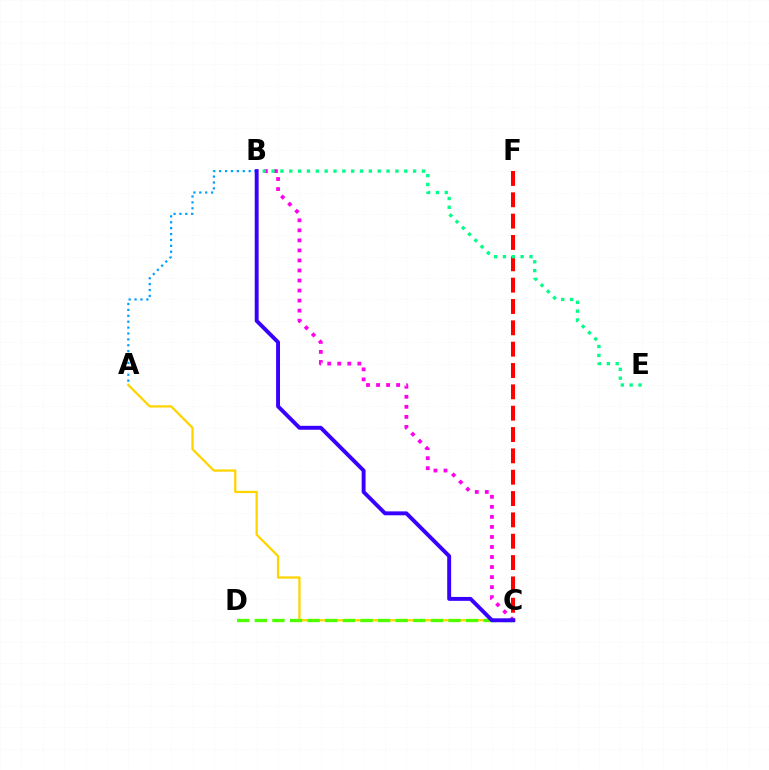{('A', 'C'): [{'color': '#ffd500', 'line_style': 'solid', 'thickness': 1.64}], ('C', 'D'): [{'color': '#4fff00', 'line_style': 'dashed', 'thickness': 2.39}], ('C', 'F'): [{'color': '#ff0000', 'line_style': 'dashed', 'thickness': 2.9}], ('B', 'C'): [{'color': '#ff00ed', 'line_style': 'dotted', 'thickness': 2.73}, {'color': '#3700ff', 'line_style': 'solid', 'thickness': 2.81}], ('A', 'B'): [{'color': '#009eff', 'line_style': 'dotted', 'thickness': 1.6}], ('B', 'E'): [{'color': '#00ff86', 'line_style': 'dotted', 'thickness': 2.4}]}